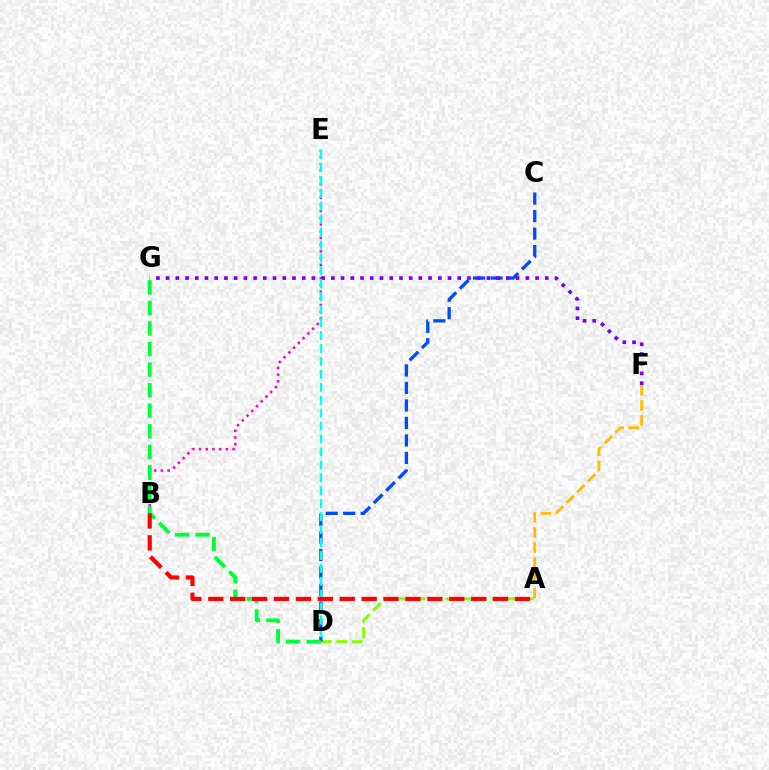{('B', 'E'): [{'color': '#ff00cf', 'line_style': 'dotted', 'thickness': 1.82}], ('A', 'D'): [{'color': '#84ff00', 'line_style': 'dashed', 'thickness': 2.1}], ('C', 'D'): [{'color': '#004bff', 'line_style': 'dashed', 'thickness': 2.38}], ('F', 'G'): [{'color': '#7200ff', 'line_style': 'dotted', 'thickness': 2.64}], ('A', 'F'): [{'color': '#ffbd00', 'line_style': 'dashed', 'thickness': 2.05}], ('D', 'E'): [{'color': '#00fff6', 'line_style': 'dashed', 'thickness': 1.76}], ('D', 'G'): [{'color': '#00ff39', 'line_style': 'dashed', 'thickness': 2.79}], ('A', 'B'): [{'color': '#ff0000', 'line_style': 'dashed', 'thickness': 2.98}]}